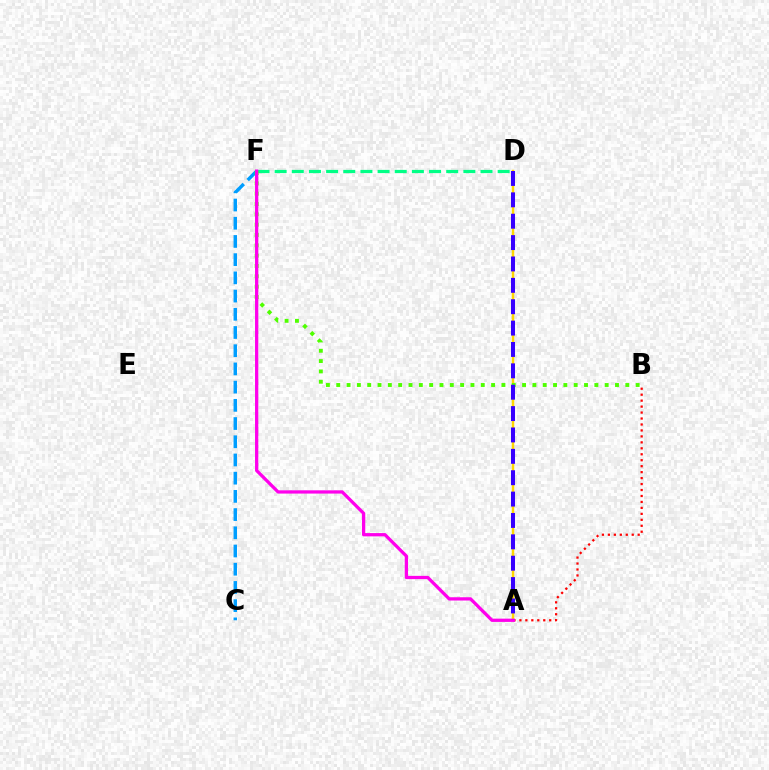{('C', 'F'): [{'color': '#009eff', 'line_style': 'dashed', 'thickness': 2.47}], ('A', 'B'): [{'color': '#ff0000', 'line_style': 'dotted', 'thickness': 1.62}], ('A', 'D'): [{'color': '#ffd500', 'line_style': 'solid', 'thickness': 1.77}, {'color': '#3700ff', 'line_style': 'dashed', 'thickness': 2.9}], ('D', 'F'): [{'color': '#00ff86', 'line_style': 'dashed', 'thickness': 2.33}], ('B', 'F'): [{'color': '#4fff00', 'line_style': 'dotted', 'thickness': 2.81}], ('A', 'F'): [{'color': '#ff00ed', 'line_style': 'solid', 'thickness': 2.35}]}